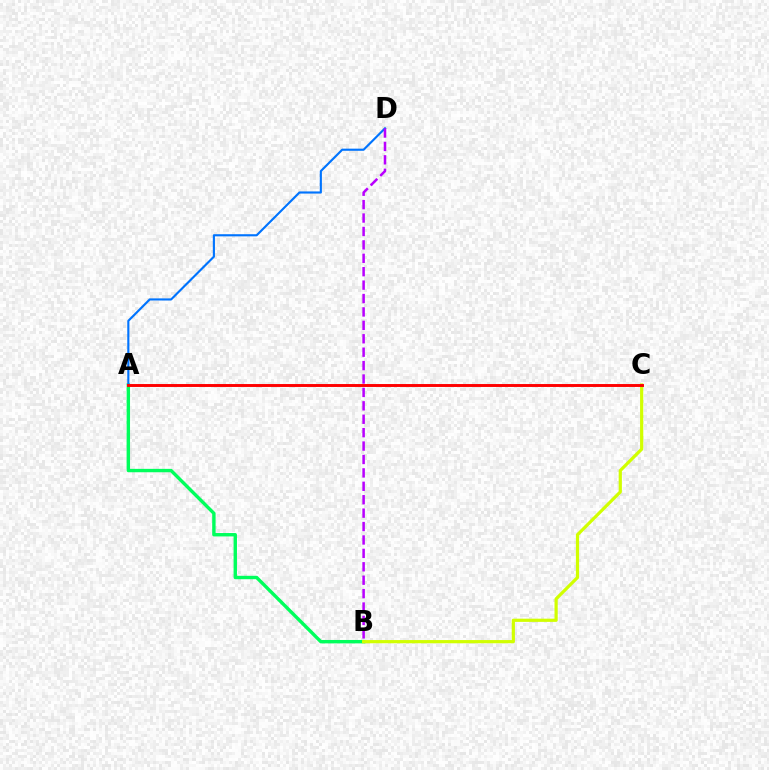{('A', 'B'): [{'color': '#00ff5c', 'line_style': 'solid', 'thickness': 2.44}], ('A', 'D'): [{'color': '#0074ff', 'line_style': 'solid', 'thickness': 1.54}], ('B', 'D'): [{'color': '#b900ff', 'line_style': 'dashed', 'thickness': 1.82}], ('B', 'C'): [{'color': '#d1ff00', 'line_style': 'solid', 'thickness': 2.31}], ('A', 'C'): [{'color': '#ff0000', 'line_style': 'solid', 'thickness': 2.1}]}